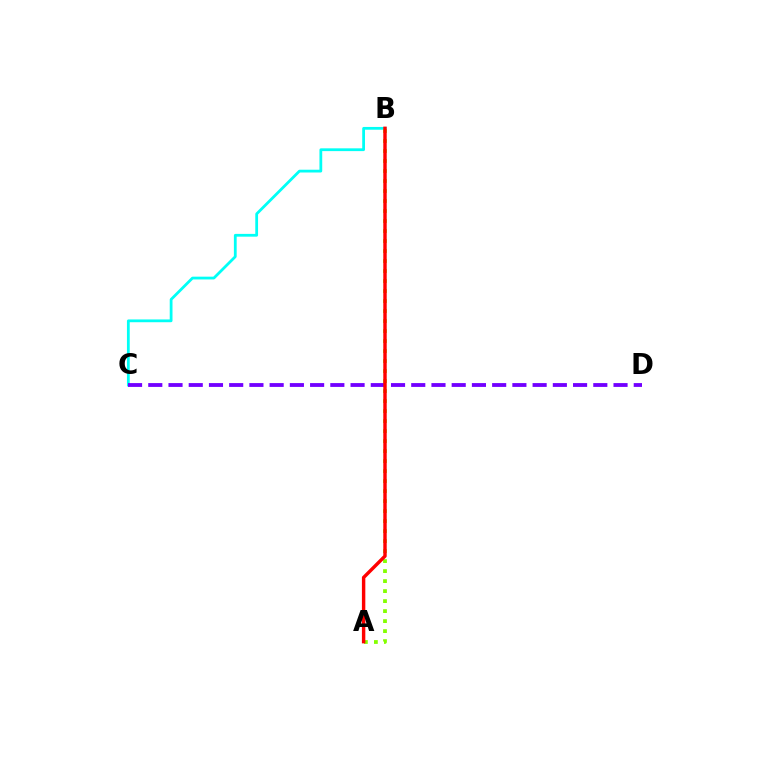{('B', 'C'): [{'color': '#00fff6', 'line_style': 'solid', 'thickness': 2.0}], ('A', 'B'): [{'color': '#84ff00', 'line_style': 'dotted', 'thickness': 2.72}, {'color': '#ff0000', 'line_style': 'solid', 'thickness': 2.46}], ('C', 'D'): [{'color': '#7200ff', 'line_style': 'dashed', 'thickness': 2.75}]}